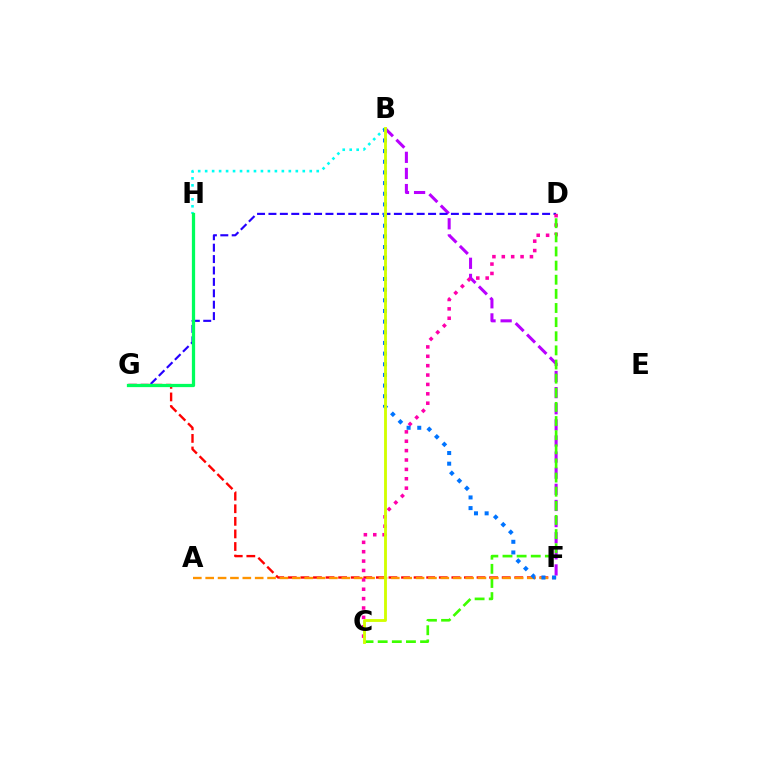{('F', 'G'): [{'color': '#ff0000', 'line_style': 'dashed', 'thickness': 1.71}], ('B', 'F'): [{'color': '#b900ff', 'line_style': 'dashed', 'thickness': 2.19}, {'color': '#0074ff', 'line_style': 'dotted', 'thickness': 2.9}], ('B', 'H'): [{'color': '#00fff6', 'line_style': 'dotted', 'thickness': 1.89}], ('D', 'G'): [{'color': '#2500ff', 'line_style': 'dashed', 'thickness': 1.55}], ('C', 'D'): [{'color': '#ff00ac', 'line_style': 'dotted', 'thickness': 2.55}, {'color': '#3dff00', 'line_style': 'dashed', 'thickness': 1.92}], ('G', 'H'): [{'color': '#00ff5c', 'line_style': 'solid', 'thickness': 2.34}], ('A', 'F'): [{'color': '#ff9400', 'line_style': 'dashed', 'thickness': 1.68}], ('B', 'C'): [{'color': '#d1ff00', 'line_style': 'solid', 'thickness': 2.05}]}